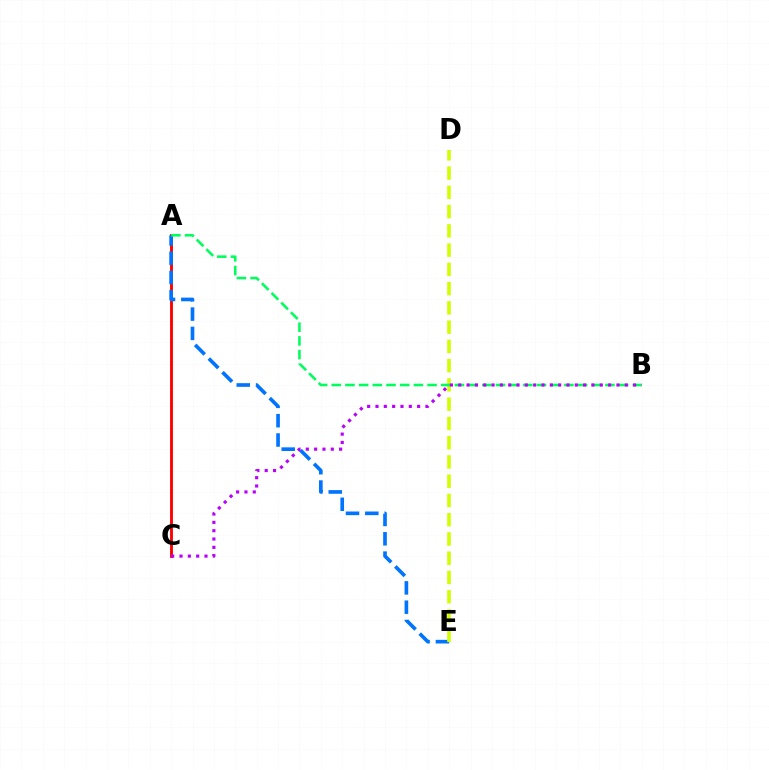{('A', 'C'): [{'color': '#ff0000', 'line_style': 'solid', 'thickness': 2.06}], ('A', 'E'): [{'color': '#0074ff', 'line_style': 'dashed', 'thickness': 2.62}], ('D', 'E'): [{'color': '#d1ff00', 'line_style': 'dashed', 'thickness': 2.62}], ('A', 'B'): [{'color': '#00ff5c', 'line_style': 'dashed', 'thickness': 1.86}], ('B', 'C'): [{'color': '#b900ff', 'line_style': 'dotted', 'thickness': 2.26}]}